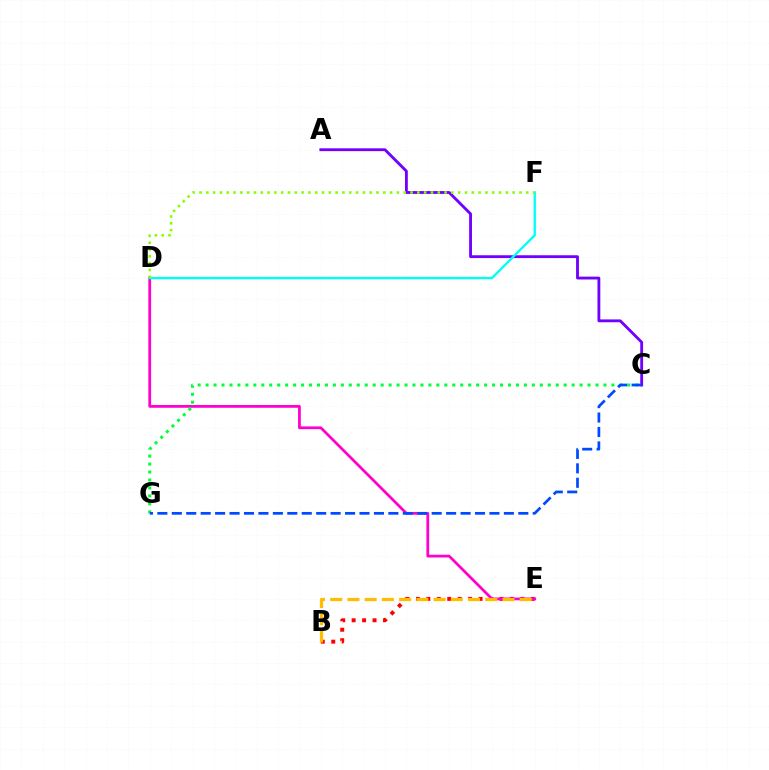{('B', 'E'): [{'color': '#ff0000', 'line_style': 'dotted', 'thickness': 2.84}, {'color': '#ffbd00', 'line_style': 'dashed', 'thickness': 2.34}], ('D', 'E'): [{'color': '#ff00cf', 'line_style': 'solid', 'thickness': 1.99}], ('A', 'C'): [{'color': '#7200ff', 'line_style': 'solid', 'thickness': 2.05}], ('C', 'G'): [{'color': '#00ff39', 'line_style': 'dotted', 'thickness': 2.16}, {'color': '#004bff', 'line_style': 'dashed', 'thickness': 1.96}], ('D', 'F'): [{'color': '#00fff6', 'line_style': 'solid', 'thickness': 1.69}, {'color': '#84ff00', 'line_style': 'dotted', 'thickness': 1.85}]}